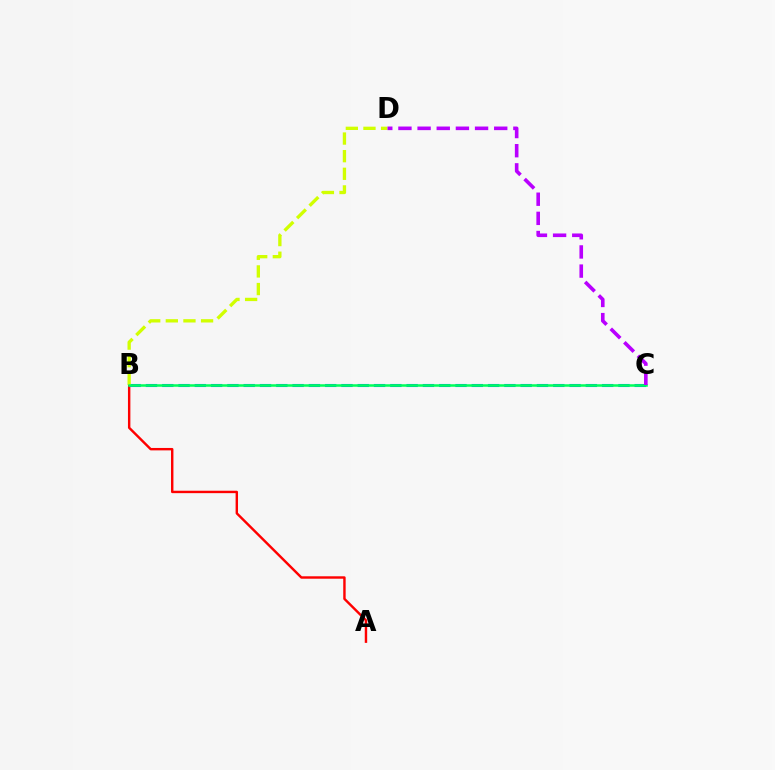{('A', 'B'): [{'color': '#ff0000', 'line_style': 'solid', 'thickness': 1.74}], ('B', 'C'): [{'color': '#0074ff', 'line_style': 'dashed', 'thickness': 2.21}, {'color': '#00ff5c', 'line_style': 'solid', 'thickness': 1.82}], ('B', 'D'): [{'color': '#d1ff00', 'line_style': 'dashed', 'thickness': 2.39}], ('C', 'D'): [{'color': '#b900ff', 'line_style': 'dashed', 'thickness': 2.6}]}